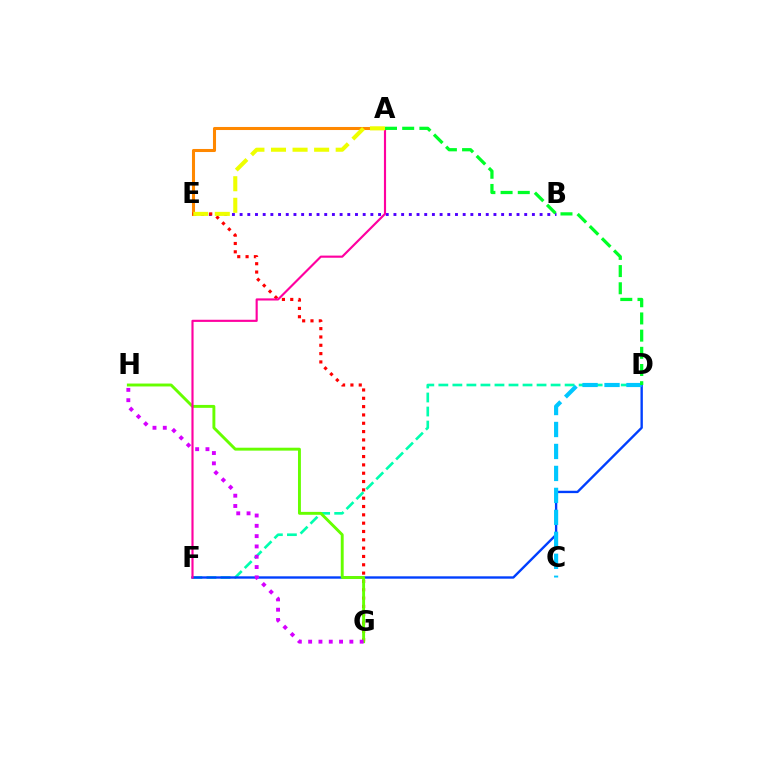{('D', 'F'): [{'color': '#00ffaf', 'line_style': 'dashed', 'thickness': 1.91}, {'color': '#003fff', 'line_style': 'solid', 'thickness': 1.71}], ('B', 'E'): [{'color': '#4f00ff', 'line_style': 'dotted', 'thickness': 2.09}], ('A', 'E'): [{'color': '#ff8800', 'line_style': 'solid', 'thickness': 2.2}, {'color': '#eeff00', 'line_style': 'dashed', 'thickness': 2.93}], ('E', 'G'): [{'color': '#ff0000', 'line_style': 'dotted', 'thickness': 2.26}], ('G', 'H'): [{'color': '#66ff00', 'line_style': 'solid', 'thickness': 2.1}, {'color': '#d600ff', 'line_style': 'dotted', 'thickness': 2.8}], ('A', 'F'): [{'color': '#ff00a0', 'line_style': 'solid', 'thickness': 1.54}], ('C', 'D'): [{'color': '#00c7ff', 'line_style': 'dashed', 'thickness': 2.98}], ('A', 'D'): [{'color': '#00ff27', 'line_style': 'dashed', 'thickness': 2.33}]}